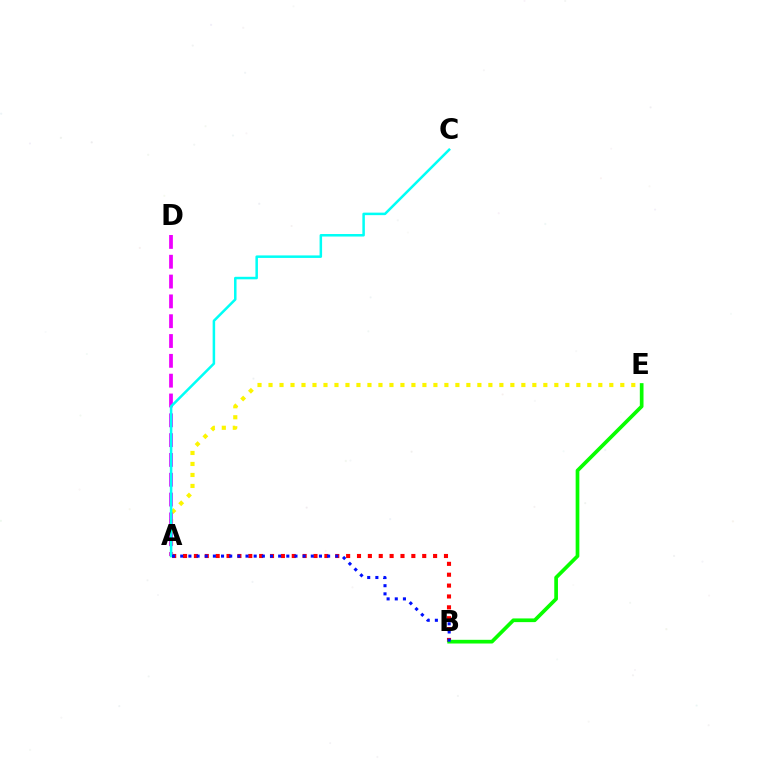{('A', 'E'): [{'color': '#fcf500', 'line_style': 'dotted', 'thickness': 2.99}], ('A', 'B'): [{'color': '#ff0000', 'line_style': 'dotted', 'thickness': 2.95}, {'color': '#0010ff', 'line_style': 'dotted', 'thickness': 2.22}], ('A', 'D'): [{'color': '#ee00ff', 'line_style': 'dashed', 'thickness': 2.69}], ('B', 'E'): [{'color': '#08ff00', 'line_style': 'solid', 'thickness': 2.66}], ('A', 'C'): [{'color': '#00fff6', 'line_style': 'solid', 'thickness': 1.81}]}